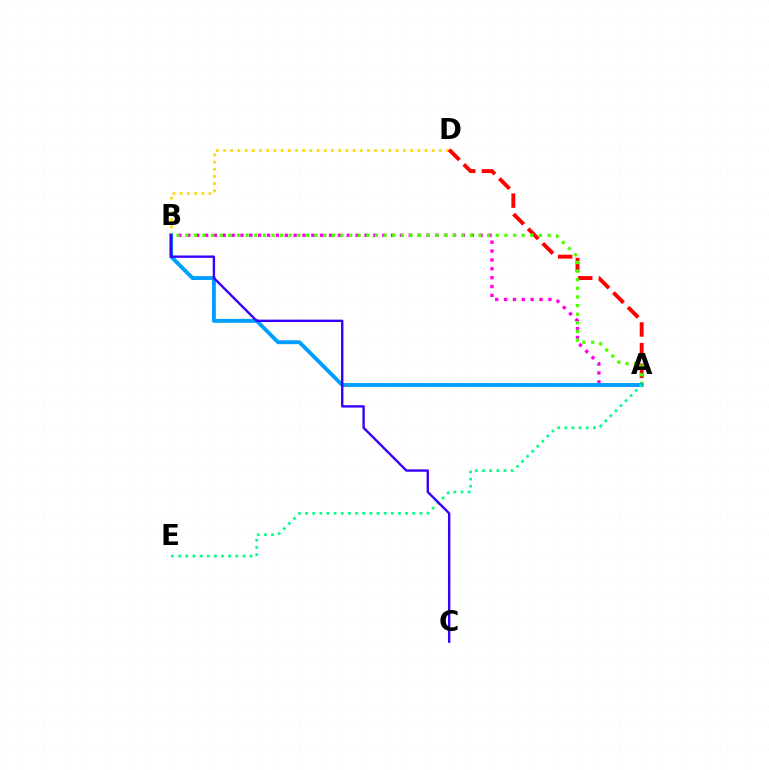{('A', 'B'): [{'color': '#ff00ed', 'line_style': 'dotted', 'thickness': 2.41}, {'color': '#4fff00', 'line_style': 'dotted', 'thickness': 2.34}, {'color': '#009eff', 'line_style': 'solid', 'thickness': 2.79}], ('B', 'D'): [{'color': '#ffd500', 'line_style': 'dotted', 'thickness': 1.95}], ('A', 'D'): [{'color': '#ff0000', 'line_style': 'dashed', 'thickness': 2.81}], ('A', 'E'): [{'color': '#00ff86', 'line_style': 'dotted', 'thickness': 1.94}], ('B', 'C'): [{'color': '#3700ff', 'line_style': 'solid', 'thickness': 1.72}]}